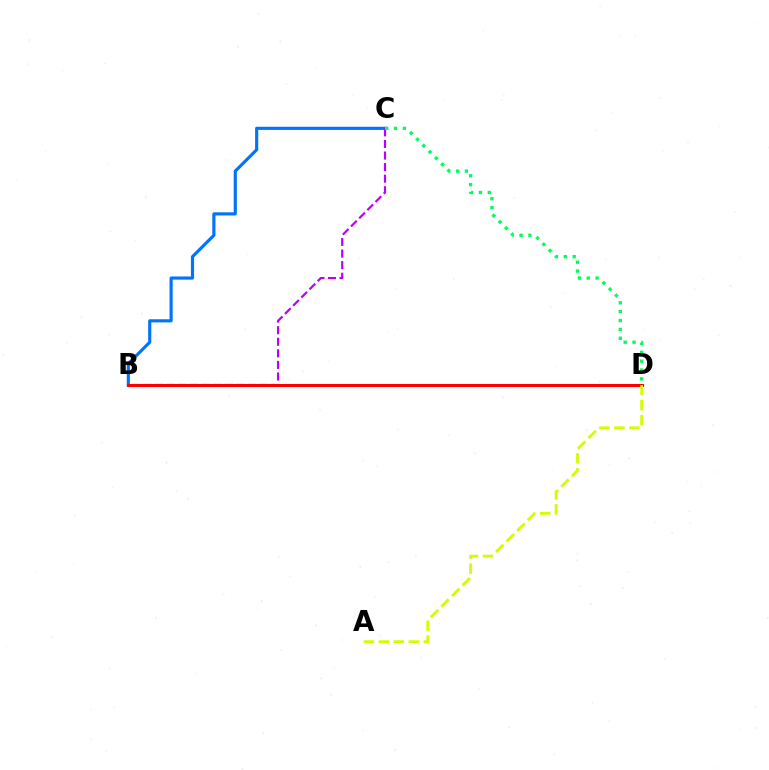{('B', 'C'): [{'color': '#0074ff', 'line_style': 'solid', 'thickness': 2.26}, {'color': '#b900ff', 'line_style': 'dashed', 'thickness': 1.57}], ('B', 'D'): [{'color': '#ff0000', 'line_style': 'solid', 'thickness': 2.17}], ('C', 'D'): [{'color': '#00ff5c', 'line_style': 'dotted', 'thickness': 2.41}], ('A', 'D'): [{'color': '#d1ff00', 'line_style': 'dashed', 'thickness': 2.03}]}